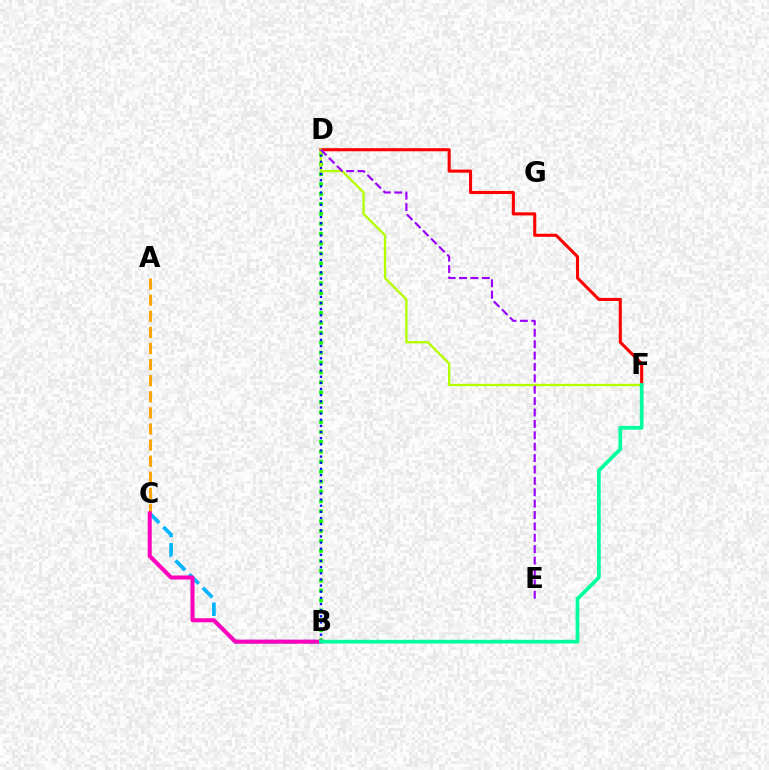{('A', 'C'): [{'color': '#ffa500', 'line_style': 'dashed', 'thickness': 2.19}], ('D', 'F'): [{'color': '#ff0000', 'line_style': 'solid', 'thickness': 2.21}, {'color': '#b3ff00', 'line_style': 'solid', 'thickness': 1.67}], ('B', 'C'): [{'color': '#00b5ff', 'line_style': 'dashed', 'thickness': 2.62}, {'color': '#ff00bd', 'line_style': 'solid', 'thickness': 2.9}], ('B', 'D'): [{'color': '#08ff00', 'line_style': 'dotted', 'thickness': 2.69}, {'color': '#0010ff', 'line_style': 'dotted', 'thickness': 1.67}], ('B', 'F'): [{'color': '#00ff9d', 'line_style': 'solid', 'thickness': 2.68}], ('D', 'E'): [{'color': '#9b00ff', 'line_style': 'dashed', 'thickness': 1.55}]}